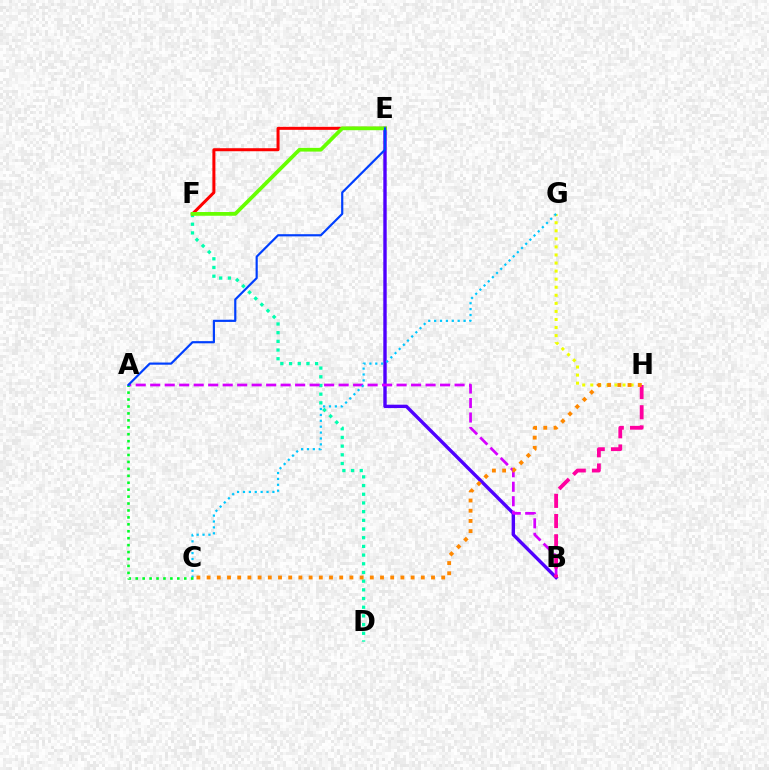{('D', 'F'): [{'color': '#00ffaf', 'line_style': 'dotted', 'thickness': 2.36}], ('B', 'E'): [{'color': '#4f00ff', 'line_style': 'solid', 'thickness': 2.45}], ('A', 'B'): [{'color': '#d600ff', 'line_style': 'dashed', 'thickness': 1.97}], ('E', 'F'): [{'color': '#ff0000', 'line_style': 'solid', 'thickness': 2.17}, {'color': '#66ff00', 'line_style': 'solid', 'thickness': 2.69}], ('G', 'H'): [{'color': '#eeff00', 'line_style': 'dotted', 'thickness': 2.19}], ('B', 'H'): [{'color': '#ff00a0', 'line_style': 'dashed', 'thickness': 2.74}], ('C', 'G'): [{'color': '#00c7ff', 'line_style': 'dotted', 'thickness': 1.6}], ('C', 'H'): [{'color': '#ff8800', 'line_style': 'dotted', 'thickness': 2.77}], ('A', 'C'): [{'color': '#00ff27', 'line_style': 'dotted', 'thickness': 1.88}], ('A', 'E'): [{'color': '#003fff', 'line_style': 'solid', 'thickness': 1.57}]}